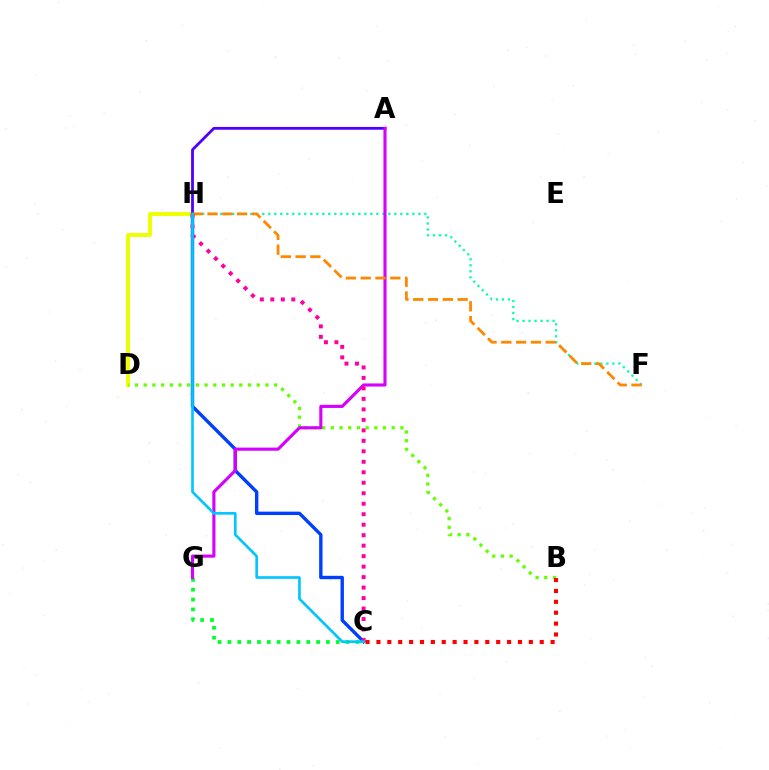{('D', 'H'): [{'color': '#eeff00', 'line_style': 'solid', 'thickness': 2.84}], ('C', 'H'): [{'color': '#003fff', 'line_style': 'solid', 'thickness': 2.44}, {'color': '#ff00a0', 'line_style': 'dotted', 'thickness': 2.85}, {'color': '#00c7ff', 'line_style': 'solid', 'thickness': 1.92}], ('A', 'H'): [{'color': '#4f00ff', 'line_style': 'solid', 'thickness': 2.01}], ('C', 'G'): [{'color': '#00ff27', 'line_style': 'dotted', 'thickness': 2.68}], ('B', 'D'): [{'color': '#66ff00', 'line_style': 'dotted', 'thickness': 2.36}], ('F', 'H'): [{'color': '#00ffaf', 'line_style': 'dotted', 'thickness': 1.63}, {'color': '#ff8800', 'line_style': 'dashed', 'thickness': 2.01}], ('A', 'G'): [{'color': '#d600ff', 'line_style': 'solid', 'thickness': 2.24}], ('B', 'C'): [{'color': '#ff0000', 'line_style': 'dotted', 'thickness': 2.96}]}